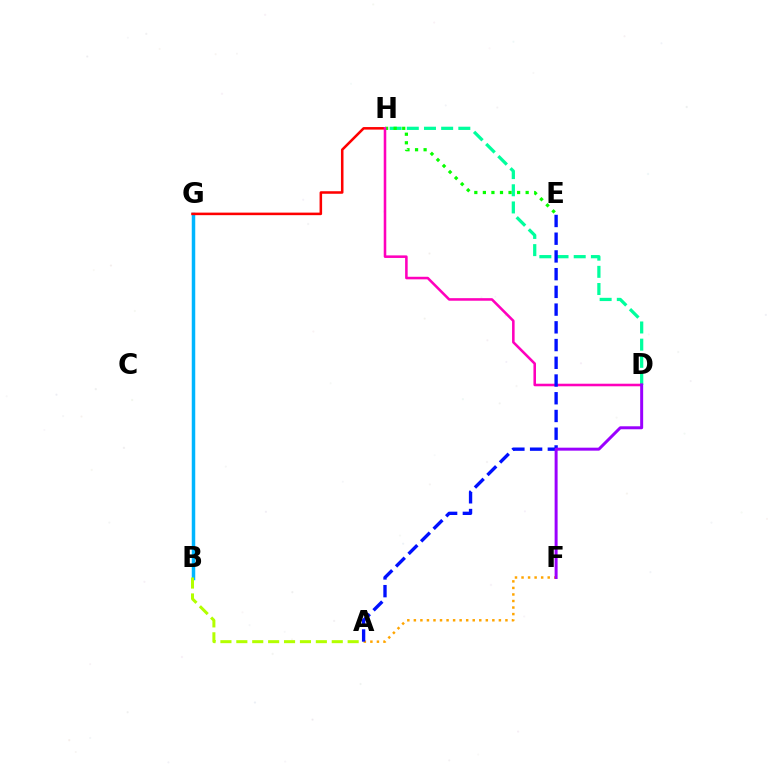{('B', 'G'): [{'color': '#00b5ff', 'line_style': 'solid', 'thickness': 2.51}], ('A', 'B'): [{'color': '#b3ff00', 'line_style': 'dashed', 'thickness': 2.16}], ('D', 'H'): [{'color': '#00ff9d', 'line_style': 'dashed', 'thickness': 2.33}, {'color': '#ff00bd', 'line_style': 'solid', 'thickness': 1.84}], ('G', 'H'): [{'color': '#ff0000', 'line_style': 'solid', 'thickness': 1.83}], ('E', 'H'): [{'color': '#08ff00', 'line_style': 'dotted', 'thickness': 2.32}], ('A', 'F'): [{'color': '#ffa500', 'line_style': 'dotted', 'thickness': 1.78}], ('A', 'E'): [{'color': '#0010ff', 'line_style': 'dashed', 'thickness': 2.41}], ('D', 'F'): [{'color': '#9b00ff', 'line_style': 'solid', 'thickness': 2.15}]}